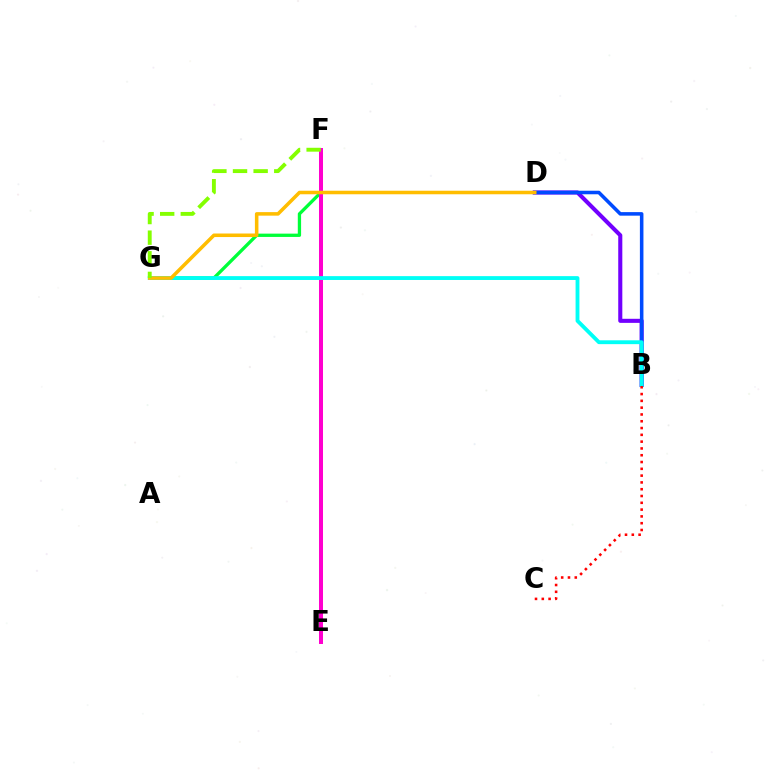{('F', 'G'): [{'color': '#00ff39', 'line_style': 'solid', 'thickness': 2.38}, {'color': '#84ff00', 'line_style': 'dashed', 'thickness': 2.8}], ('E', 'F'): [{'color': '#ff00cf', 'line_style': 'solid', 'thickness': 2.88}], ('B', 'D'): [{'color': '#7200ff', 'line_style': 'solid', 'thickness': 2.93}, {'color': '#004bff', 'line_style': 'solid', 'thickness': 2.56}], ('B', 'G'): [{'color': '#00fff6', 'line_style': 'solid', 'thickness': 2.77}], ('D', 'G'): [{'color': '#ffbd00', 'line_style': 'solid', 'thickness': 2.55}], ('B', 'C'): [{'color': '#ff0000', 'line_style': 'dotted', 'thickness': 1.85}]}